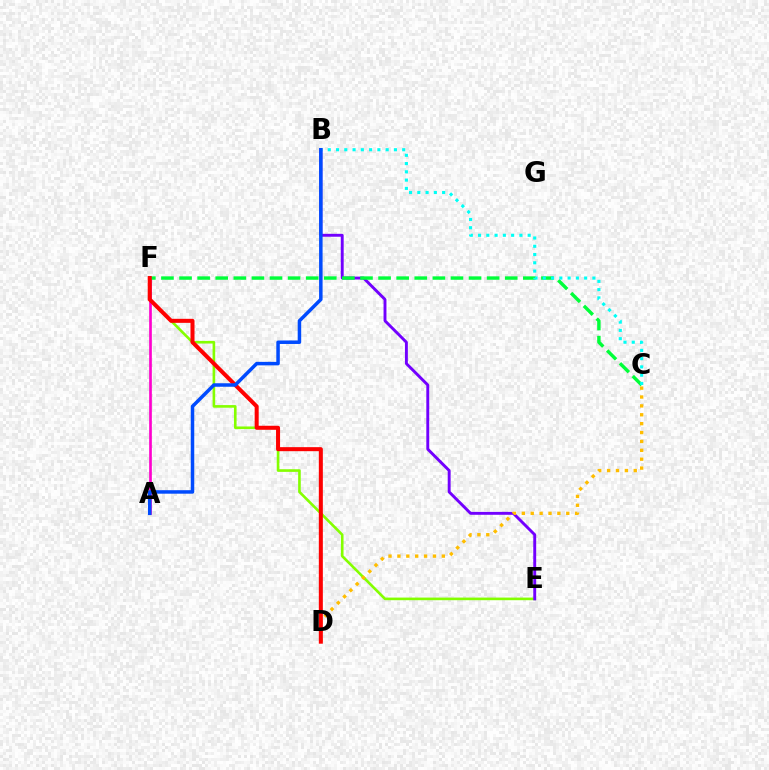{('A', 'F'): [{'color': '#ff00cf', 'line_style': 'solid', 'thickness': 1.93}], ('E', 'F'): [{'color': '#84ff00', 'line_style': 'solid', 'thickness': 1.89}], ('B', 'E'): [{'color': '#7200ff', 'line_style': 'solid', 'thickness': 2.09}], ('C', 'F'): [{'color': '#00ff39', 'line_style': 'dashed', 'thickness': 2.46}], ('C', 'D'): [{'color': '#ffbd00', 'line_style': 'dotted', 'thickness': 2.41}], ('B', 'C'): [{'color': '#00fff6', 'line_style': 'dotted', 'thickness': 2.25}], ('D', 'F'): [{'color': '#ff0000', 'line_style': 'solid', 'thickness': 2.9}], ('A', 'B'): [{'color': '#004bff', 'line_style': 'solid', 'thickness': 2.52}]}